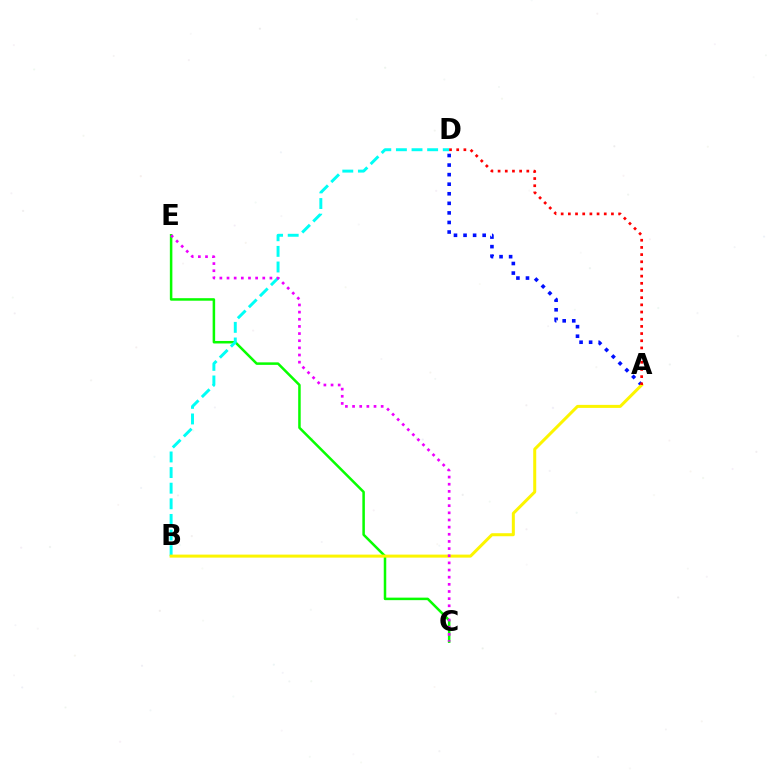{('C', 'E'): [{'color': '#08ff00', 'line_style': 'solid', 'thickness': 1.81}, {'color': '#ee00ff', 'line_style': 'dotted', 'thickness': 1.94}], ('A', 'D'): [{'color': '#0010ff', 'line_style': 'dotted', 'thickness': 2.6}, {'color': '#ff0000', 'line_style': 'dotted', 'thickness': 1.95}], ('B', 'D'): [{'color': '#00fff6', 'line_style': 'dashed', 'thickness': 2.12}], ('A', 'B'): [{'color': '#fcf500', 'line_style': 'solid', 'thickness': 2.17}]}